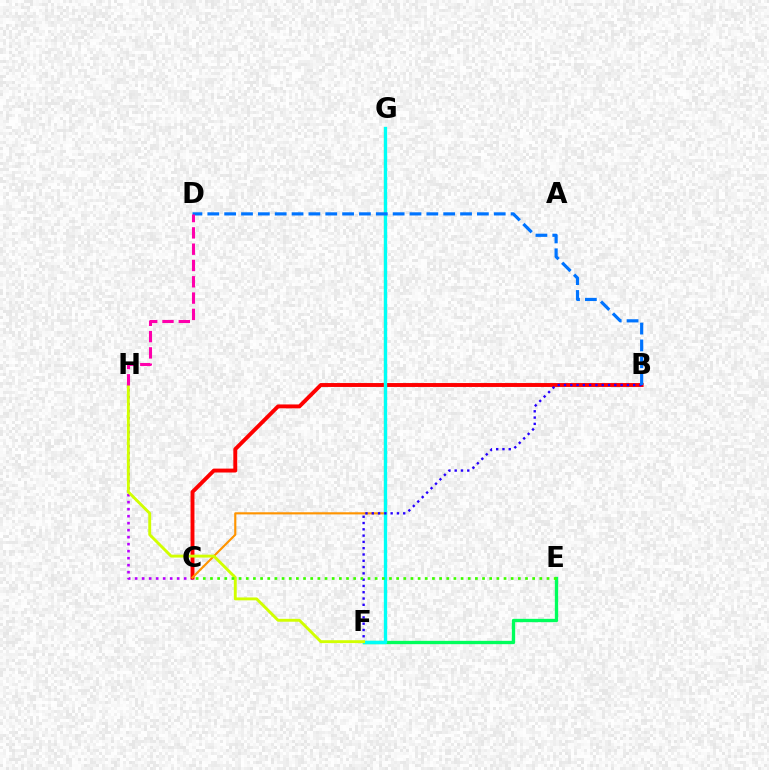{('C', 'H'): [{'color': '#b900ff', 'line_style': 'dotted', 'thickness': 1.9}], ('E', 'F'): [{'color': '#00ff5c', 'line_style': 'solid', 'thickness': 2.4}], ('B', 'C'): [{'color': '#ff0000', 'line_style': 'solid', 'thickness': 2.81}], ('C', 'G'): [{'color': '#ff9400', 'line_style': 'solid', 'thickness': 1.55}], ('F', 'G'): [{'color': '#00fff6', 'line_style': 'solid', 'thickness': 2.4}], ('B', 'F'): [{'color': '#2500ff', 'line_style': 'dotted', 'thickness': 1.71}], ('F', 'H'): [{'color': '#d1ff00', 'line_style': 'solid', 'thickness': 2.08}], ('C', 'E'): [{'color': '#3dff00', 'line_style': 'dotted', 'thickness': 1.95}], ('B', 'D'): [{'color': '#0074ff', 'line_style': 'dashed', 'thickness': 2.29}], ('D', 'H'): [{'color': '#ff00ac', 'line_style': 'dashed', 'thickness': 2.21}]}